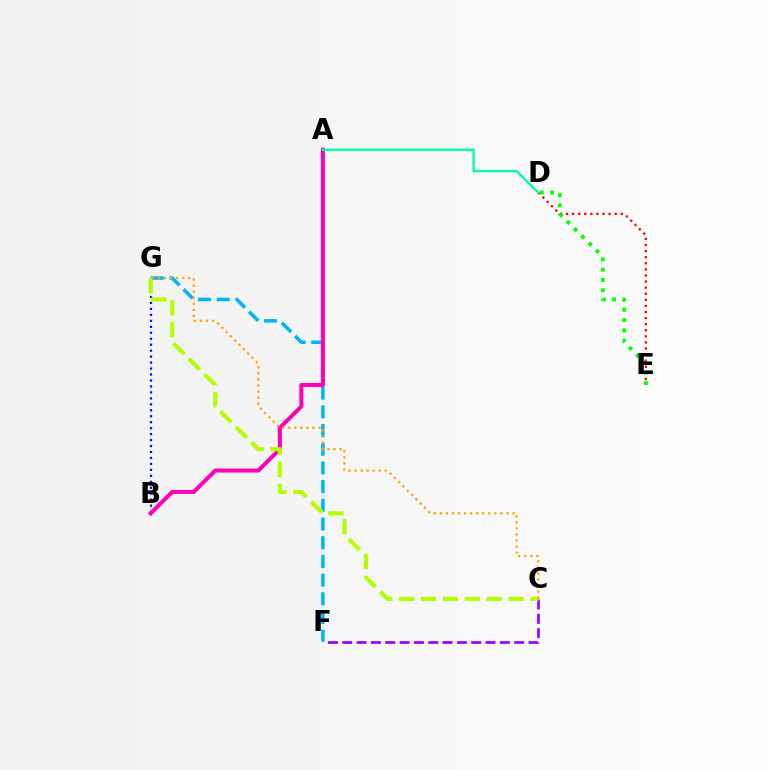{('B', 'G'): [{'color': '#0010ff', 'line_style': 'dotted', 'thickness': 1.62}], ('D', 'E'): [{'color': '#ff0000', 'line_style': 'dotted', 'thickness': 1.65}, {'color': '#08ff00', 'line_style': 'dotted', 'thickness': 2.79}], ('F', 'G'): [{'color': '#00b5ff', 'line_style': 'dashed', 'thickness': 2.54}], ('A', 'B'): [{'color': '#ff00bd', 'line_style': 'solid', 'thickness': 2.91}], ('C', 'F'): [{'color': '#9b00ff', 'line_style': 'dashed', 'thickness': 1.95}], ('C', 'G'): [{'color': '#b3ff00', 'line_style': 'dashed', 'thickness': 2.97}, {'color': '#ffa500', 'line_style': 'dotted', 'thickness': 1.65}], ('A', 'D'): [{'color': '#00ff9d', 'line_style': 'solid', 'thickness': 1.68}]}